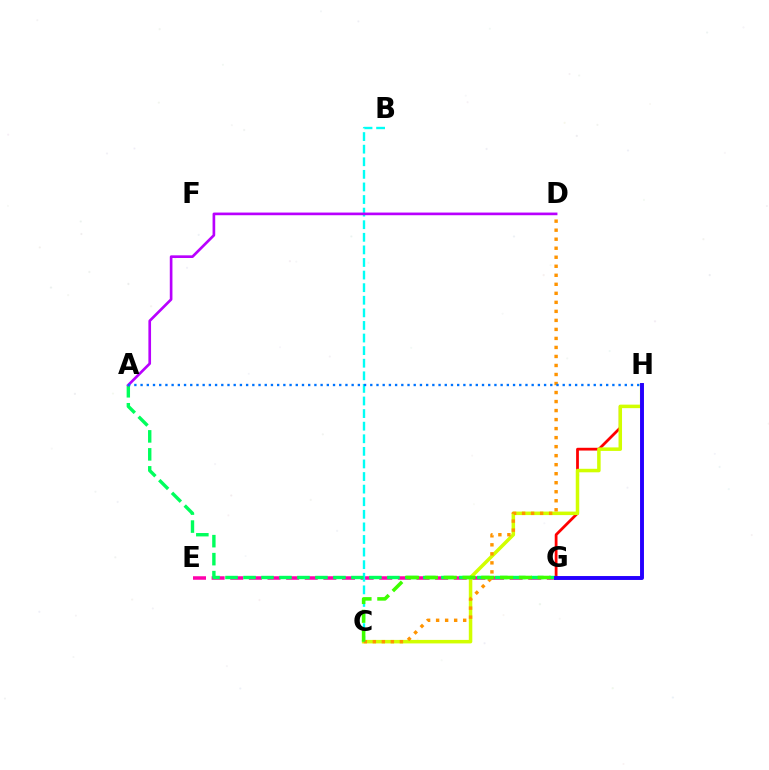{('E', 'G'): [{'color': '#ff00ac', 'line_style': 'dashed', 'thickness': 2.53}], ('G', 'H'): [{'color': '#ff0000', 'line_style': 'solid', 'thickness': 1.99}, {'color': '#2500ff', 'line_style': 'solid', 'thickness': 2.82}], ('C', 'H'): [{'color': '#d1ff00', 'line_style': 'solid', 'thickness': 2.53}], ('B', 'C'): [{'color': '#00fff6', 'line_style': 'dashed', 'thickness': 1.71}], ('C', 'D'): [{'color': '#ff9400', 'line_style': 'dotted', 'thickness': 2.45}], ('A', 'G'): [{'color': '#00ff5c', 'line_style': 'dashed', 'thickness': 2.44}], ('C', 'G'): [{'color': '#3dff00', 'line_style': 'dashed', 'thickness': 2.55}], ('A', 'D'): [{'color': '#b900ff', 'line_style': 'solid', 'thickness': 1.92}], ('A', 'H'): [{'color': '#0074ff', 'line_style': 'dotted', 'thickness': 1.69}]}